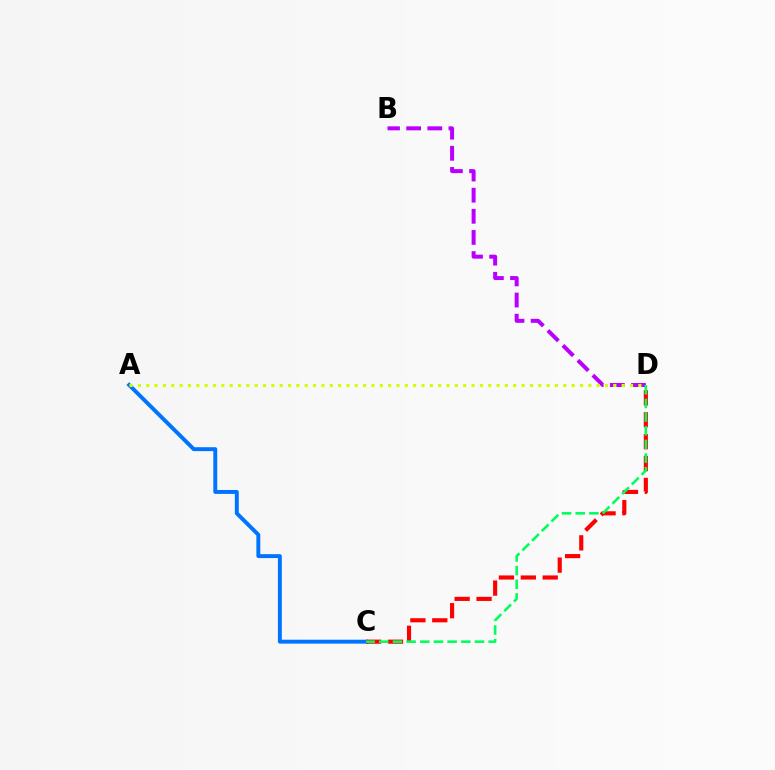{('A', 'C'): [{'color': '#0074ff', 'line_style': 'solid', 'thickness': 2.82}], ('C', 'D'): [{'color': '#ff0000', 'line_style': 'dashed', 'thickness': 2.97}, {'color': '#00ff5c', 'line_style': 'dashed', 'thickness': 1.86}], ('B', 'D'): [{'color': '#b900ff', 'line_style': 'dashed', 'thickness': 2.87}], ('A', 'D'): [{'color': '#d1ff00', 'line_style': 'dotted', 'thickness': 2.27}]}